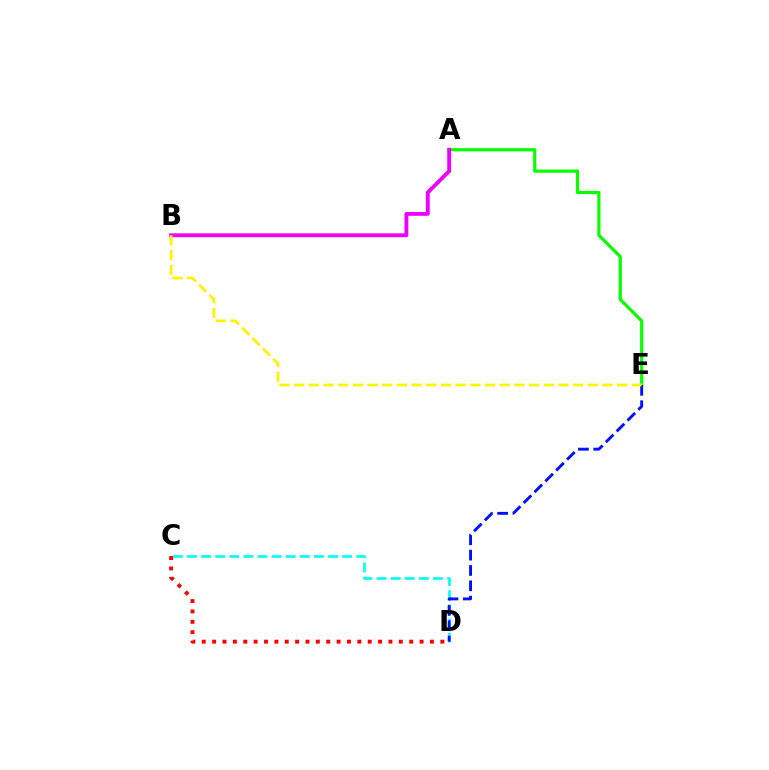{('C', 'D'): [{'color': '#00fff6', 'line_style': 'dashed', 'thickness': 1.92}, {'color': '#ff0000', 'line_style': 'dotted', 'thickness': 2.82}], ('A', 'E'): [{'color': '#08ff00', 'line_style': 'solid', 'thickness': 2.29}], ('D', 'E'): [{'color': '#0010ff', 'line_style': 'dashed', 'thickness': 2.08}], ('A', 'B'): [{'color': '#ee00ff', 'line_style': 'solid', 'thickness': 2.78}], ('B', 'E'): [{'color': '#fcf500', 'line_style': 'dashed', 'thickness': 2.0}]}